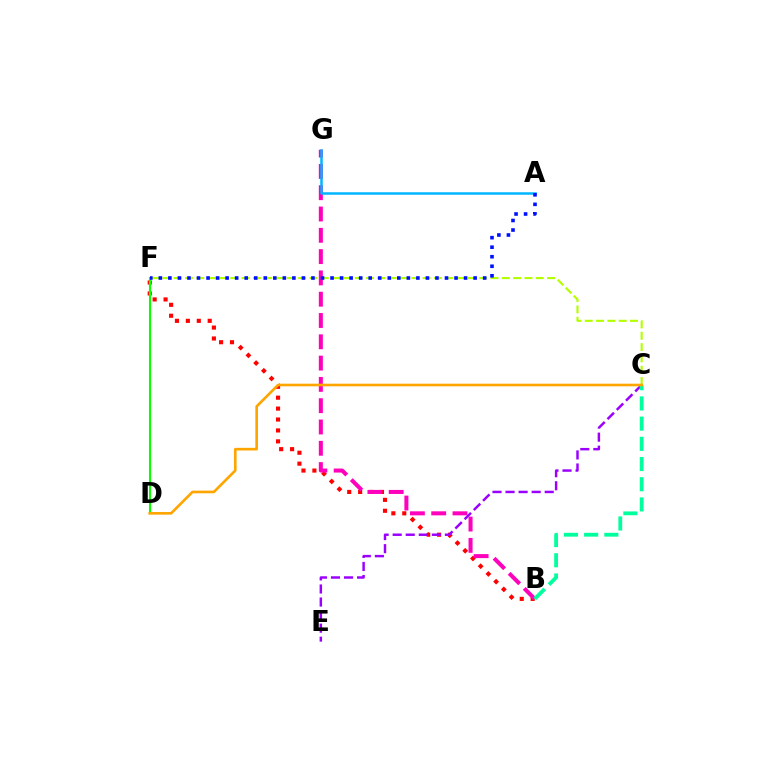{('B', 'F'): [{'color': '#ff0000', 'line_style': 'dotted', 'thickness': 2.97}], ('C', 'F'): [{'color': '#b3ff00', 'line_style': 'dashed', 'thickness': 1.54}], ('B', 'G'): [{'color': '#ff00bd', 'line_style': 'dashed', 'thickness': 2.89}], ('C', 'E'): [{'color': '#9b00ff', 'line_style': 'dashed', 'thickness': 1.77}], ('D', 'F'): [{'color': '#08ff00', 'line_style': 'solid', 'thickness': 1.51}], ('B', 'C'): [{'color': '#00ff9d', 'line_style': 'dashed', 'thickness': 2.74}], ('A', 'G'): [{'color': '#00b5ff', 'line_style': 'solid', 'thickness': 1.8}], ('A', 'F'): [{'color': '#0010ff', 'line_style': 'dotted', 'thickness': 2.59}], ('C', 'D'): [{'color': '#ffa500', 'line_style': 'solid', 'thickness': 1.89}]}